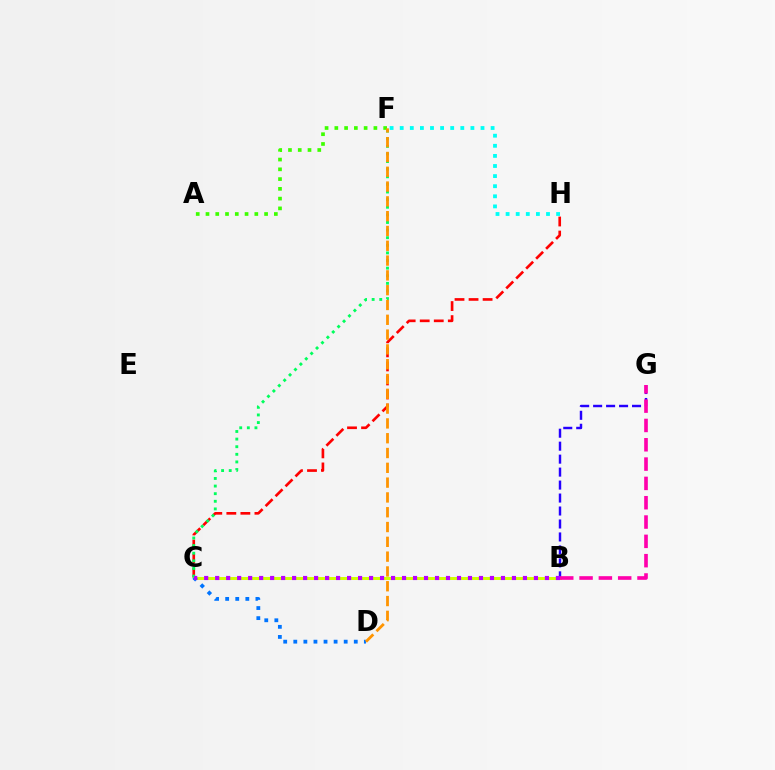{('C', 'H'): [{'color': '#ff0000', 'line_style': 'dashed', 'thickness': 1.91}], ('B', 'C'): [{'color': '#d1ff00', 'line_style': 'solid', 'thickness': 2.14}, {'color': '#b900ff', 'line_style': 'dotted', 'thickness': 2.99}], ('B', 'G'): [{'color': '#2500ff', 'line_style': 'dashed', 'thickness': 1.76}, {'color': '#ff00ac', 'line_style': 'dashed', 'thickness': 2.62}], ('A', 'F'): [{'color': '#3dff00', 'line_style': 'dotted', 'thickness': 2.65}], ('F', 'H'): [{'color': '#00fff6', 'line_style': 'dotted', 'thickness': 2.74}], ('C', 'D'): [{'color': '#0074ff', 'line_style': 'dotted', 'thickness': 2.74}], ('C', 'F'): [{'color': '#00ff5c', 'line_style': 'dotted', 'thickness': 2.07}], ('D', 'F'): [{'color': '#ff9400', 'line_style': 'dashed', 'thickness': 2.01}]}